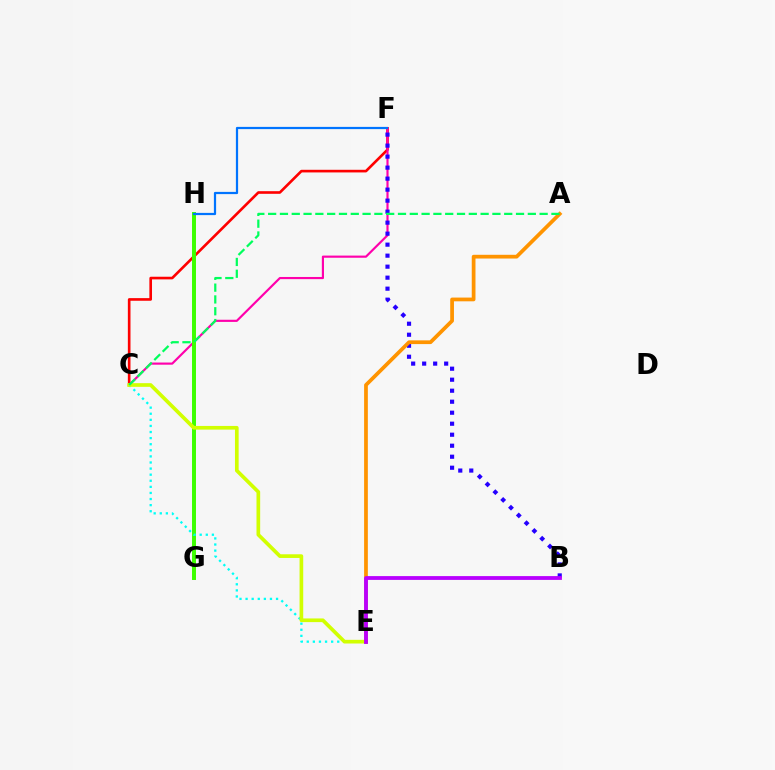{('C', 'F'): [{'color': '#ff0000', 'line_style': 'solid', 'thickness': 1.9}, {'color': '#ff00ac', 'line_style': 'solid', 'thickness': 1.56}], ('B', 'F'): [{'color': '#2500ff', 'line_style': 'dotted', 'thickness': 2.99}], ('G', 'H'): [{'color': '#3dff00', 'line_style': 'solid', 'thickness': 2.85}], ('C', 'E'): [{'color': '#00fff6', 'line_style': 'dotted', 'thickness': 1.66}, {'color': '#d1ff00', 'line_style': 'solid', 'thickness': 2.64}], ('A', 'E'): [{'color': '#ff9400', 'line_style': 'solid', 'thickness': 2.69}], ('B', 'E'): [{'color': '#b900ff', 'line_style': 'solid', 'thickness': 2.74}], ('A', 'C'): [{'color': '#00ff5c', 'line_style': 'dashed', 'thickness': 1.6}], ('F', 'H'): [{'color': '#0074ff', 'line_style': 'solid', 'thickness': 1.6}]}